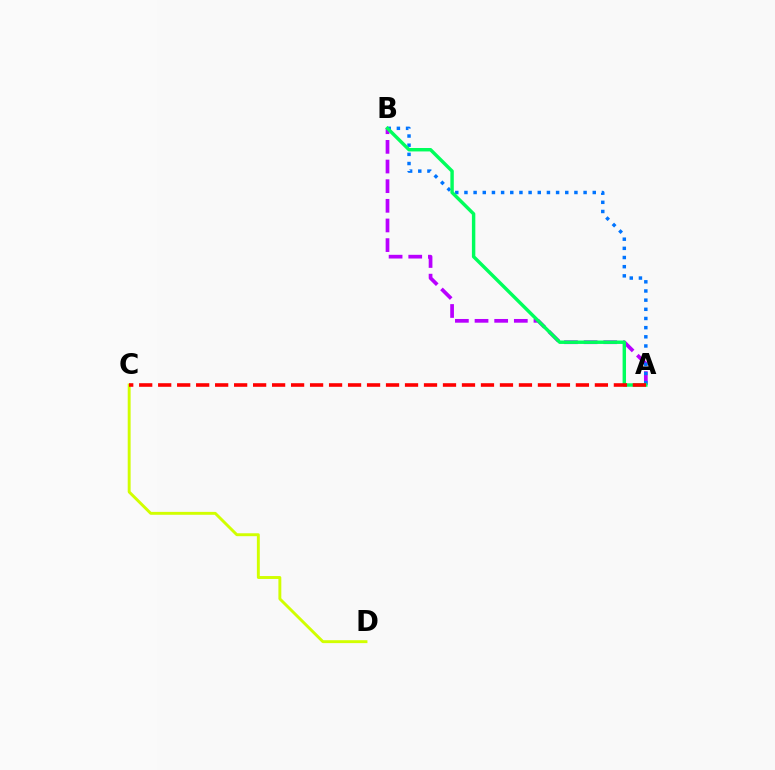{('A', 'B'): [{'color': '#b900ff', 'line_style': 'dashed', 'thickness': 2.67}, {'color': '#0074ff', 'line_style': 'dotted', 'thickness': 2.49}, {'color': '#00ff5c', 'line_style': 'solid', 'thickness': 2.47}], ('C', 'D'): [{'color': '#d1ff00', 'line_style': 'solid', 'thickness': 2.1}], ('A', 'C'): [{'color': '#ff0000', 'line_style': 'dashed', 'thickness': 2.58}]}